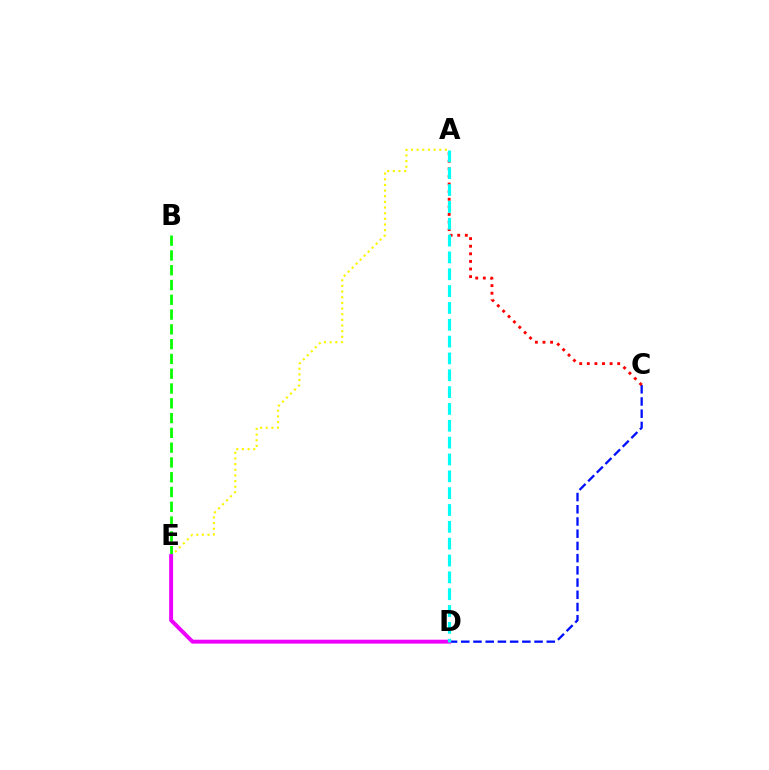{('A', 'E'): [{'color': '#fcf500', 'line_style': 'dotted', 'thickness': 1.54}], ('C', 'D'): [{'color': '#0010ff', 'line_style': 'dashed', 'thickness': 1.66}], ('A', 'C'): [{'color': '#ff0000', 'line_style': 'dotted', 'thickness': 2.06}], ('B', 'E'): [{'color': '#08ff00', 'line_style': 'dashed', 'thickness': 2.01}], ('D', 'E'): [{'color': '#ee00ff', 'line_style': 'solid', 'thickness': 2.83}], ('A', 'D'): [{'color': '#00fff6', 'line_style': 'dashed', 'thickness': 2.29}]}